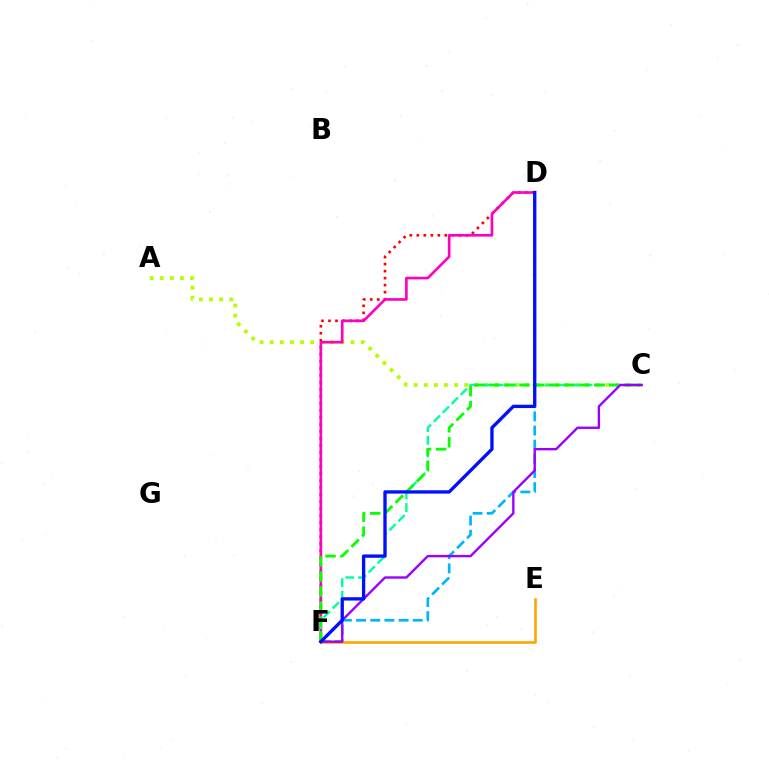{('A', 'C'): [{'color': '#b3ff00', 'line_style': 'dotted', 'thickness': 2.74}], ('D', 'F'): [{'color': '#00b5ff', 'line_style': 'dashed', 'thickness': 1.92}, {'color': '#ff0000', 'line_style': 'dotted', 'thickness': 1.91}, {'color': '#ff00bd', 'line_style': 'solid', 'thickness': 1.91}, {'color': '#0010ff', 'line_style': 'solid', 'thickness': 2.4}], ('E', 'F'): [{'color': '#ffa500', 'line_style': 'solid', 'thickness': 1.89}], ('C', 'F'): [{'color': '#00ff9d', 'line_style': 'dashed', 'thickness': 1.72}, {'color': '#08ff00', 'line_style': 'dashed', 'thickness': 2.04}, {'color': '#9b00ff', 'line_style': 'solid', 'thickness': 1.71}]}